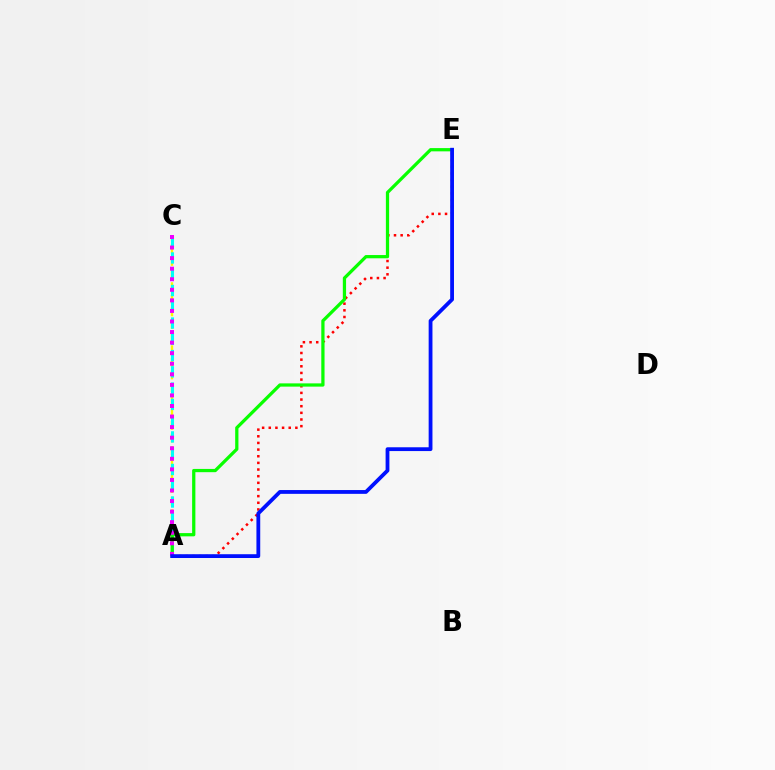{('A', 'E'): [{'color': '#ff0000', 'line_style': 'dotted', 'thickness': 1.81}, {'color': '#08ff00', 'line_style': 'solid', 'thickness': 2.34}, {'color': '#0010ff', 'line_style': 'solid', 'thickness': 2.73}], ('A', 'C'): [{'color': '#fcf500', 'line_style': 'dashed', 'thickness': 1.71}, {'color': '#00fff6', 'line_style': 'dashed', 'thickness': 2.21}, {'color': '#ee00ff', 'line_style': 'dotted', 'thickness': 2.87}]}